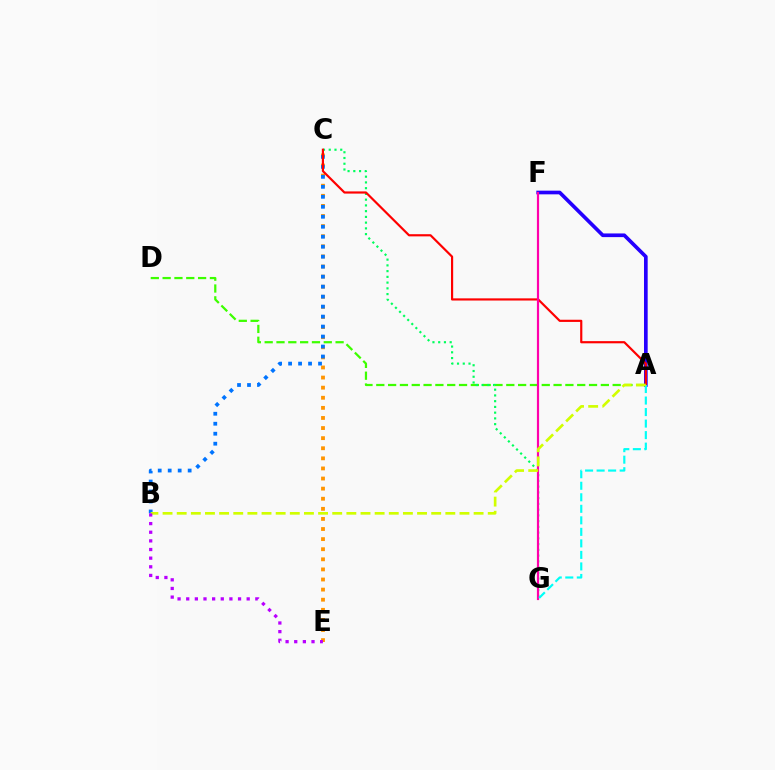{('C', 'E'): [{'color': '#ff9400', 'line_style': 'dotted', 'thickness': 2.74}], ('A', 'D'): [{'color': '#3dff00', 'line_style': 'dashed', 'thickness': 1.61}], ('C', 'G'): [{'color': '#00ff5c', 'line_style': 'dotted', 'thickness': 1.56}], ('A', 'F'): [{'color': '#2500ff', 'line_style': 'solid', 'thickness': 2.65}], ('B', 'C'): [{'color': '#0074ff', 'line_style': 'dotted', 'thickness': 2.71}], ('A', 'C'): [{'color': '#ff0000', 'line_style': 'solid', 'thickness': 1.57}], ('F', 'G'): [{'color': '#ff00ac', 'line_style': 'solid', 'thickness': 1.57}], ('A', 'G'): [{'color': '#00fff6', 'line_style': 'dashed', 'thickness': 1.57}], ('A', 'B'): [{'color': '#d1ff00', 'line_style': 'dashed', 'thickness': 1.92}], ('B', 'E'): [{'color': '#b900ff', 'line_style': 'dotted', 'thickness': 2.35}]}